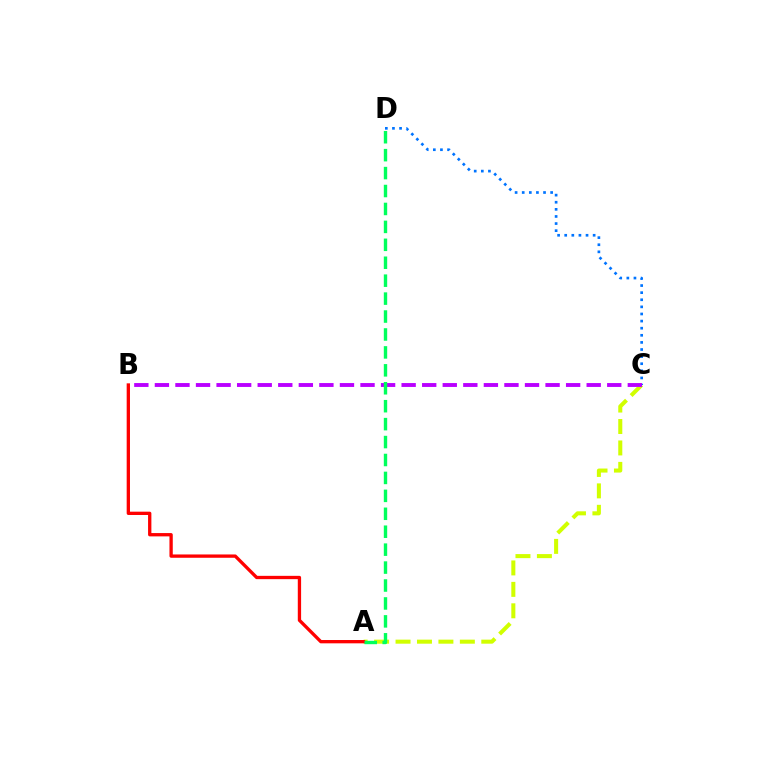{('C', 'D'): [{'color': '#0074ff', 'line_style': 'dotted', 'thickness': 1.93}], ('A', 'C'): [{'color': '#d1ff00', 'line_style': 'dashed', 'thickness': 2.91}], ('B', 'C'): [{'color': '#b900ff', 'line_style': 'dashed', 'thickness': 2.79}], ('A', 'B'): [{'color': '#ff0000', 'line_style': 'solid', 'thickness': 2.38}], ('A', 'D'): [{'color': '#00ff5c', 'line_style': 'dashed', 'thickness': 2.44}]}